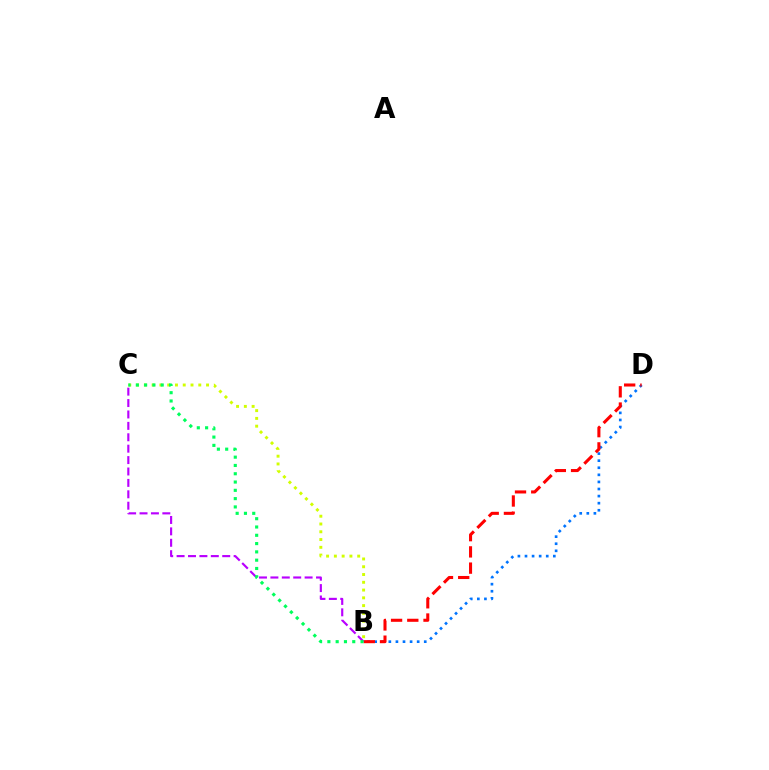{('B', 'D'): [{'color': '#0074ff', 'line_style': 'dotted', 'thickness': 1.92}, {'color': '#ff0000', 'line_style': 'dashed', 'thickness': 2.2}], ('B', 'C'): [{'color': '#d1ff00', 'line_style': 'dotted', 'thickness': 2.11}, {'color': '#b900ff', 'line_style': 'dashed', 'thickness': 1.55}, {'color': '#00ff5c', 'line_style': 'dotted', 'thickness': 2.25}]}